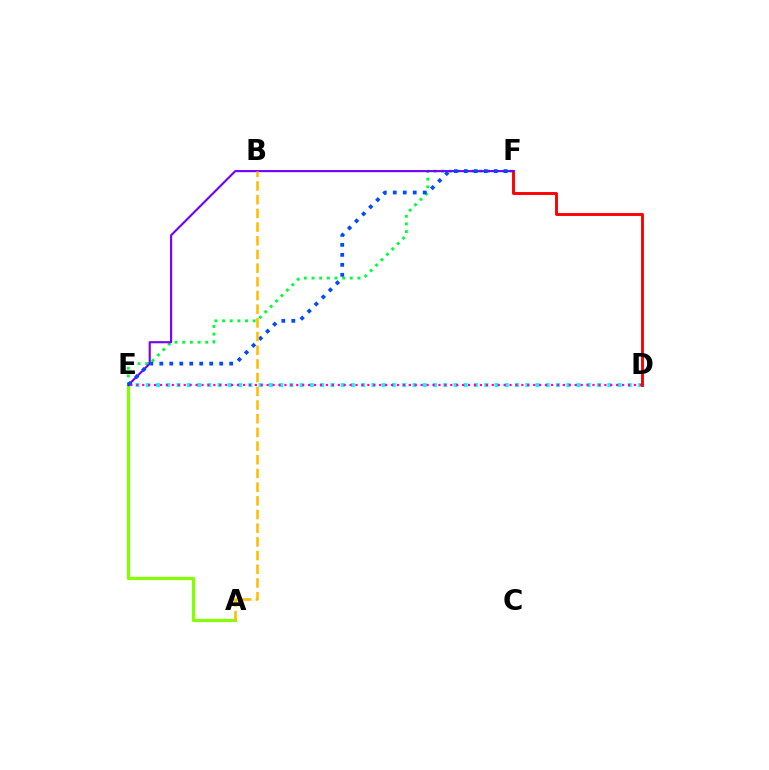{('D', 'E'): [{'color': '#00fff6', 'line_style': 'dotted', 'thickness': 2.79}, {'color': '#ff00cf', 'line_style': 'dotted', 'thickness': 1.61}], ('E', 'F'): [{'color': '#00ff39', 'line_style': 'dotted', 'thickness': 2.08}, {'color': '#7200ff', 'line_style': 'solid', 'thickness': 1.53}, {'color': '#004bff', 'line_style': 'dotted', 'thickness': 2.71}], ('D', 'F'): [{'color': '#ff0000', 'line_style': 'solid', 'thickness': 2.08}], ('A', 'E'): [{'color': '#84ff00', 'line_style': 'solid', 'thickness': 2.3}], ('A', 'B'): [{'color': '#ffbd00', 'line_style': 'dashed', 'thickness': 1.86}]}